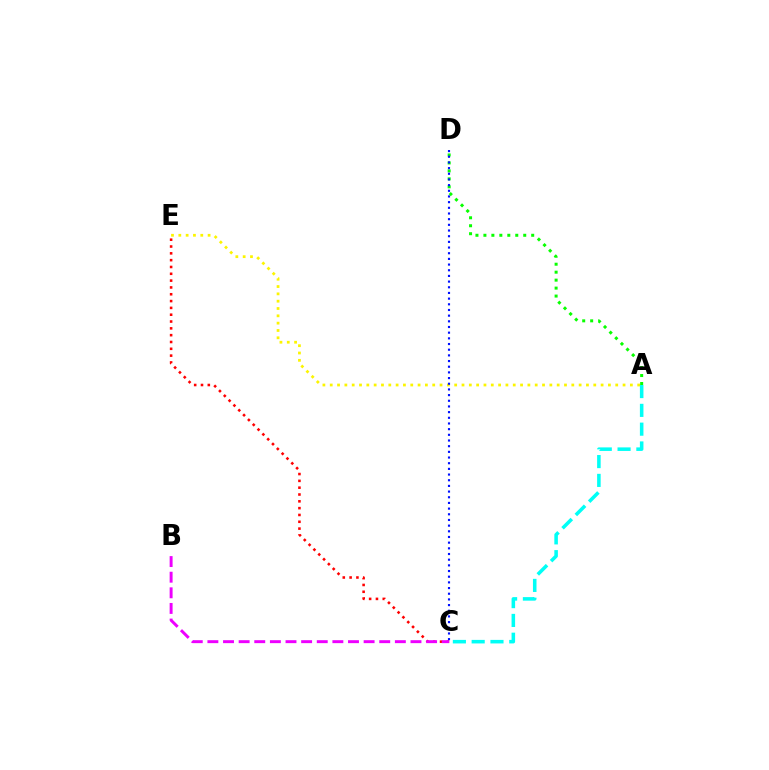{('C', 'E'): [{'color': '#ff0000', 'line_style': 'dotted', 'thickness': 1.85}], ('A', 'E'): [{'color': '#fcf500', 'line_style': 'dotted', 'thickness': 1.99}], ('A', 'D'): [{'color': '#08ff00', 'line_style': 'dotted', 'thickness': 2.16}], ('B', 'C'): [{'color': '#ee00ff', 'line_style': 'dashed', 'thickness': 2.12}], ('C', 'D'): [{'color': '#0010ff', 'line_style': 'dotted', 'thickness': 1.54}], ('A', 'C'): [{'color': '#00fff6', 'line_style': 'dashed', 'thickness': 2.55}]}